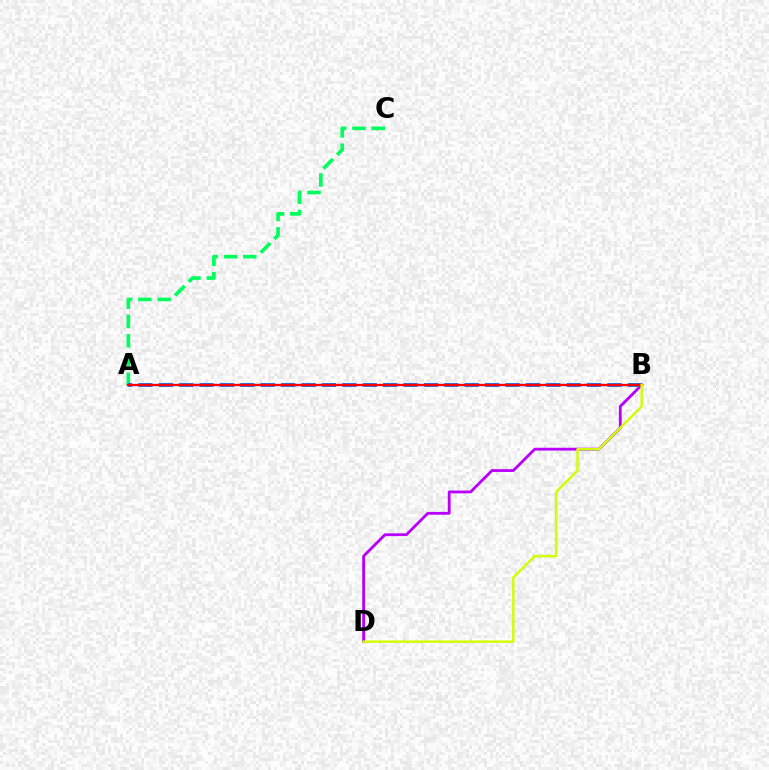{('A', 'C'): [{'color': '#00ff5c', 'line_style': 'dashed', 'thickness': 2.62}], ('B', 'D'): [{'color': '#b900ff', 'line_style': 'solid', 'thickness': 2.03}, {'color': '#d1ff00', 'line_style': 'solid', 'thickness': 1.75}], ('A', 'B'): [{'color': '#0074ff', 'line_style': 'dashed', 'thickness': 2.77}, {'color': '#ff0000', 'line_style': 'solid', 'thickness': 1.7}]}